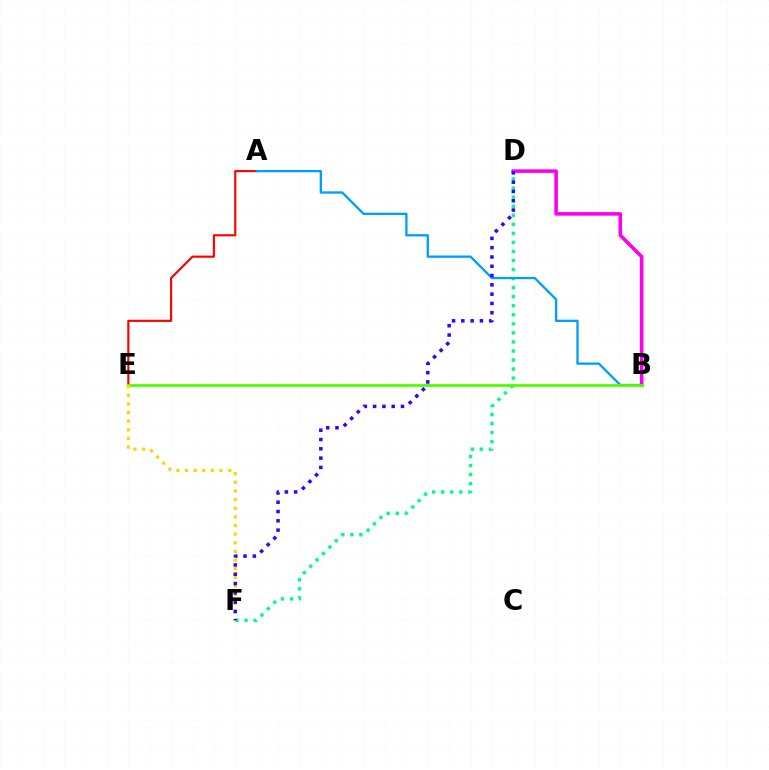{('A', 'E'): [{'color': '#ff0000', 'line_style': 'solid', 'thickness': 1.55}], ('D', 'F'): [{'color': '#00ff86', 'line_style': 'dotted', 'thickness': 2.46}, {'color': '#3700ff', 'line_style': 'dotted', 'thickness': 2.53}], ('A', 'B'): [{'color': '#009eff', 'line_style': 'solid', 'thickness': 1.66}], ('B', 'D'): [{'color': '#ff00ed', 'line_style': 'solid', 'thickness': 2.58}], ('B', 'E'): [{'color': '#4fff00', 'line_style': 'solid', 'thickness': 2.02}], ('E', 'F'): [{'color': '#ffd500', 'line_style': 'dotted', 'thickness': 2.35}]}